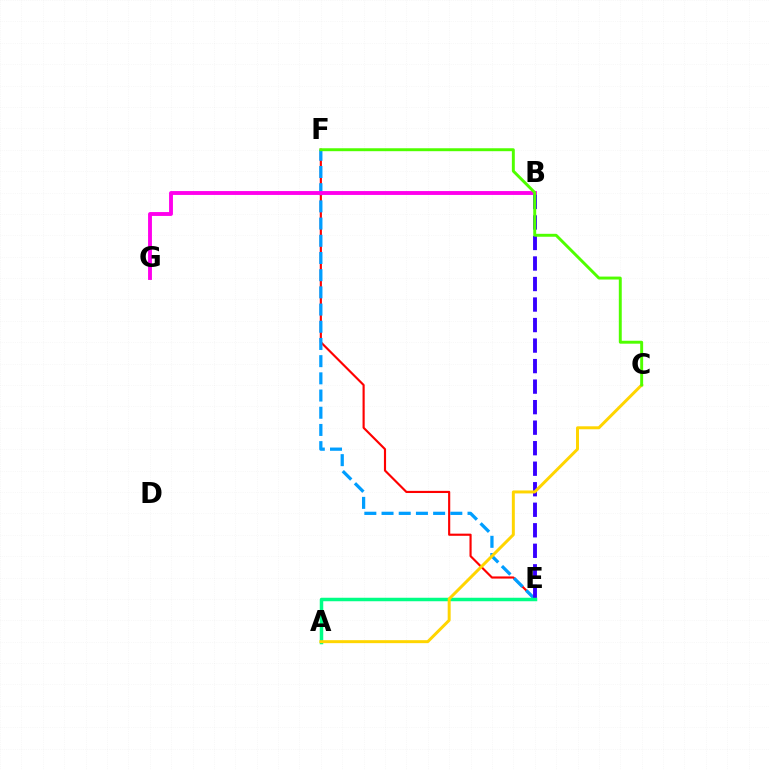{('E', 'F'): [{'color': '#ff0000', 'line_style': 'solid', 'thickness': 1.55}, {'color': '#009eff', 'line_style': 'dashed', 'thickness': 2.34}], ('B', 'G'): [{'color': '#ff00ed', 'line_style': 'solid', 'thickness': 2.79}], ('B', 'E'): [{'color': '#3700ff', 'line_style': 'dashed', 'thickness': 2.79}], ('A', 'E'): [{'color': '#00ff86', 'line_style': 'solid', 'thickness': 2.51}], ('A', 'C'): [{'color': '#ffd500', 'line_style': 'solid', 'thickness': 2.14}], ('C', 'F'): [{'color': '#4fff00', 'line_style': 'solid', 'thickness': 2.11}]}